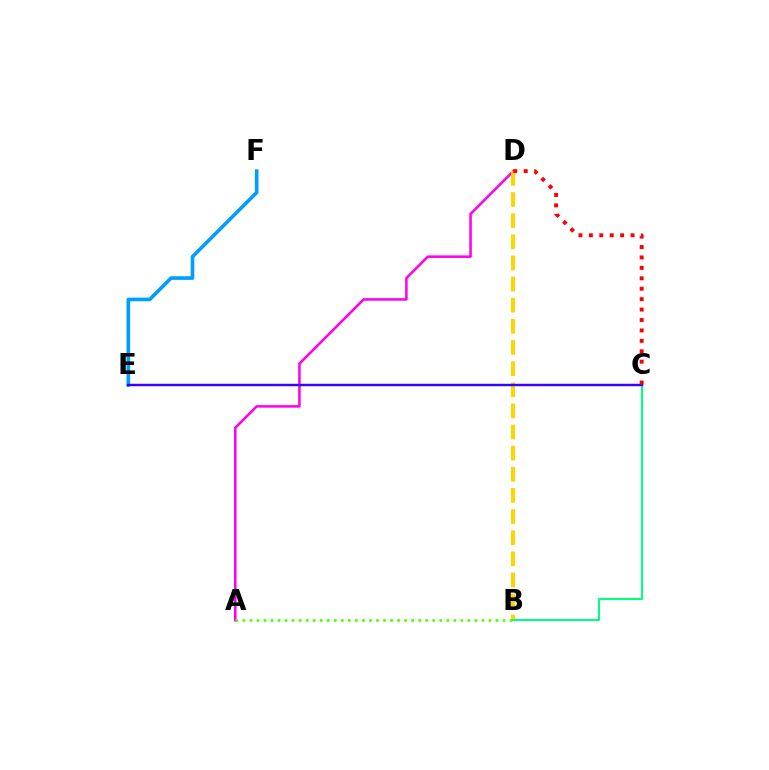{('A', 'D'): [{'color': '#ff00ed', 'line_style': 'solid', 'thickness': 1.83}], ('E', 'F'): [{'color': '#009eff', 'line_style': 'solid', 'thickness': 2.62}], ('B', 'D'): [{'color': '#ffd500', 'line_style': 'dashed', 'thickness': 2.87}], ('B', 'C'): [{'color': '#00ff86', 'line_style': 'solid', 'thickness': 1.5}], ('A', 'B'): [{'color': '#4fff00', 'line_style': 'dotted', 'thickness': 1.91}], ('C', 'E'): [{'color': '#3700ff', 'line_style': 'solid', 'thickness': 1.76}], ('C', 'D'): [{'color': '#ff0000', 'line_style': 'dotted', 'thickness': 2.83}]}